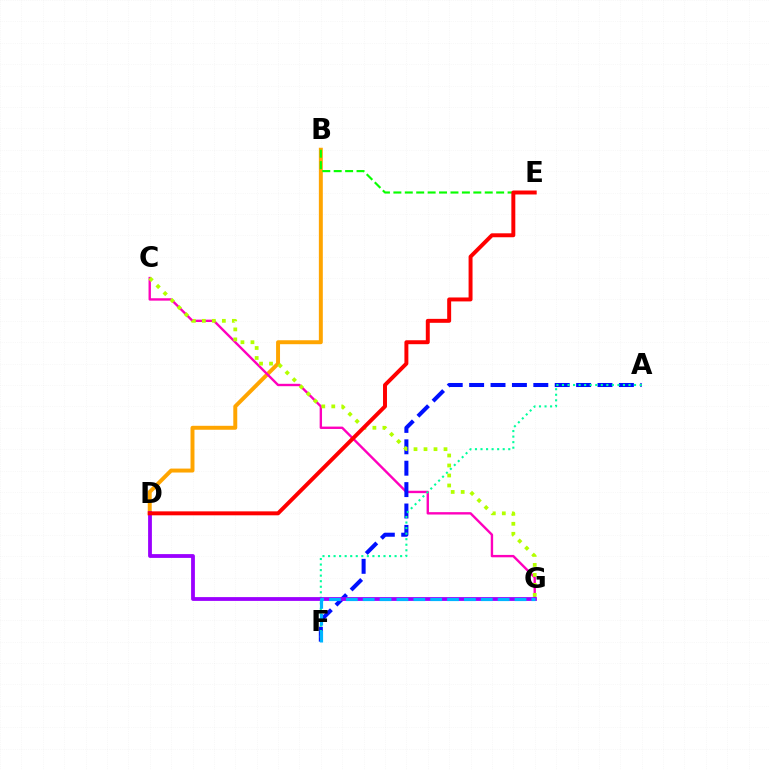{('B', 'D'): [{'color': '#ffa500', 'line_style': 'solid', 'thickness': 2.85}], ('B', 'E'): [{'color': '#08ff00', 'line_style': 'dashed', 'thickness': 1.55}], ('C', 'G'): [{'color': '#ff00bd', 'line_style': 'solid', 'thickness': 1.71}, {'color': '#b3ff00', 'line_style': 'dotted', 'thickness': 2.72}], ('A', 'F'): [{'color': '#0010ff', 'line_style': 'dashed', 'thickness': 2.91}, {'color': '#00ff9d', 'line_style': 'dotted', 'thickness': 1.51}], ('D', 'G'): [{'color': '#9b00ff', 'line_style': 'solid', 'thickness': 2.73}], ('D', 'E'): [{'color': '#ff0000', 'line_style': 'solid', 'thickness': 2.84}], ('F', 'G'): [{'color': '#00b5ff', 'line_style': 'dashed', 'thickness': 2.29}]}